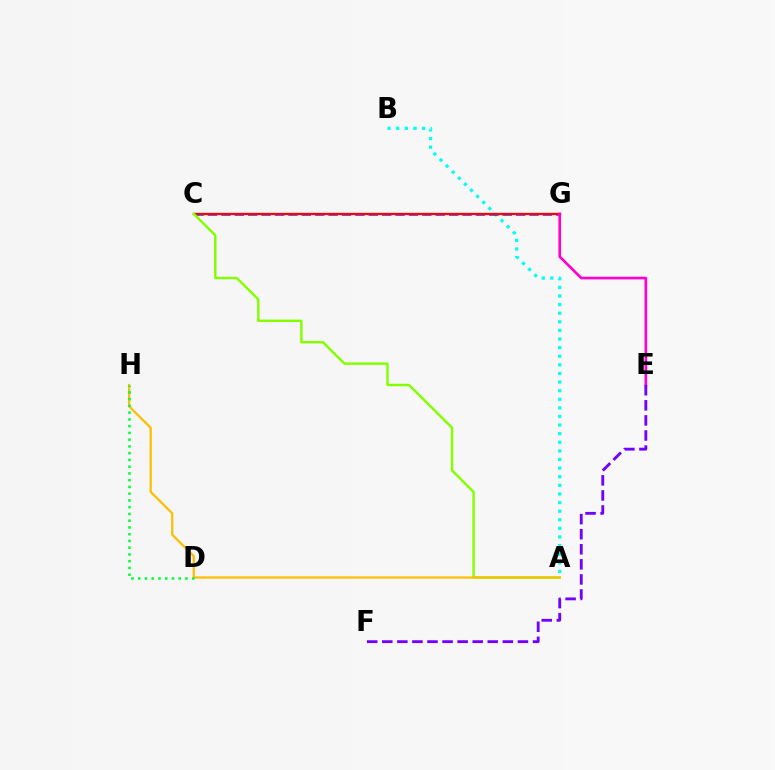{('A', 'B'): [{'color': '#00fff6', 'line_style': 'dotted', 'thickness': 2.34}], ('C', 'G'): [{'color': '#004bff', 'line_style': 'dashed', 'thickness': 1.82}, {'color': '#ff0000', 'line_style': 'solid', 'thickness': 1.68}], ('A', 'C'): [{'color': '#84ff00', 'line_style': 'solid', 'thickness': 1.75}], ('A', 'H'): [{'color': '#ffbd00', 'line_style': 'solid', 'thickness': 1.61}], ('E', 'G'): [{'color': '#ff00cf', 'line_style': 'solid', 'thickness': 1.92}], ('E', 'F'): [{'color': '#7200ff', 'line_style': 'dashed', 'thickness': 2.05}], ('D', 'H'): [{'color': '#00ff39', 'line_style': 'dotted', 'thickness': 1.83}]}